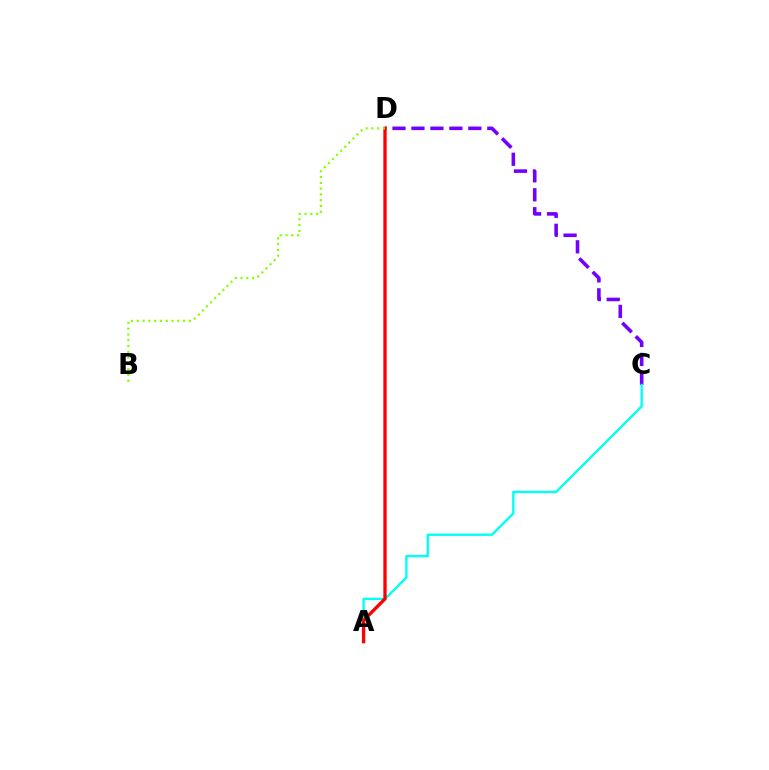{('C', 'D'): [{'color': '#7200ff', 'line_style': 'dashed', 'thickness': 2.58}], ('A', 'C'): [{'color': '#00fff6', 'line_style': 'solid', 'thickness': 1.71}], ('A', 'D'): [{'color': '#ff0000', 'line_style': 'solid', 'thickness': 2.39}], ('B', 'D'): [{'color': '#84ff00', 'line_style': 'dotted', 'thickness': 1.57}]}